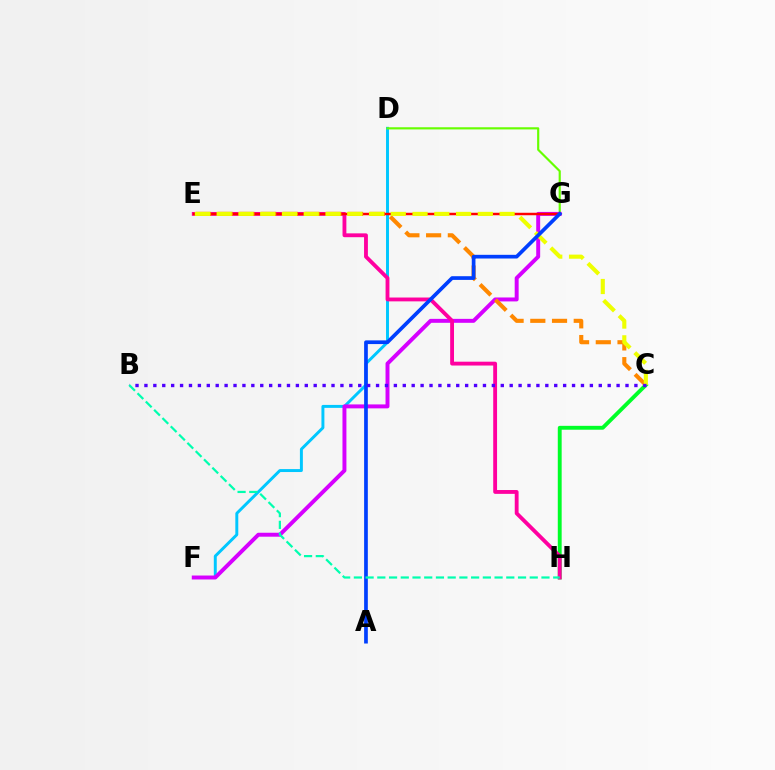{('D', 'F'): [{'color': '#00c7ff', 'line_style': 'solid', 'thickness': 2.12}], ('C', 'H'): [{'color': '#00ff27', 'line_style': 'solid', 'thickness': 2.79}], ('D', 'G'): [{'color': '#66ff00', 'line_style': 'solid', 'thickness': 1.56}], ('F', 'G'): [{'color': '#d600ff', 'line_style': 'solid', 'thickness': 2.84}], ('E', 'H'): [{'color': '#ff00a0', 'line_style': 'solid', 'thickness': 2.76}], ('E', 'G'): [{'color': '#ff0000', 'line_style': 'solid', 'thickness': 1.78}], ('C', 'E'): [{'color': '#ff8800', 'line_style': 'dashed', 'thickness': 2.95}, {'color': '#eeff00', 'line_style': 'dashed', 'thickness': 2.96}], ('A', 'G'): [{'color': '#003fff', 'line_style': 'solid', 'thickness': 2.66}], ('B', 'C'): [{'color': '#4f00ff', 'line_style': 'dotted', 'thickness': 2.42}], ('B', 'H'): [{'color': '#00ffaf', 'line_style': 'dashed', 'thickness': 1.59}]}